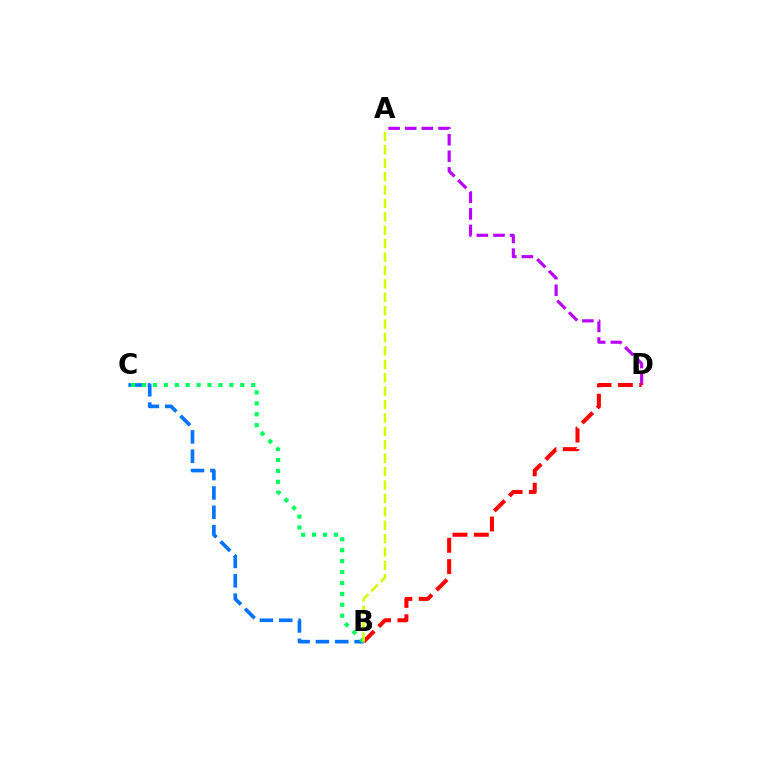{('B', 'C'): [{'color': '#0074ff', 'line_style': 'dashed', 'thickness': 2.63}, {'color': '#00ff5c', 'line_style': 'dotted', 'thickness': 2.97}], ('A', 'D'): [{'color': '#b900ff', 'line_style': 'dashed', 'thickness': 2.26}], ('B', 'D'): [{'color': '#ff0000', 'line_style': 'dashed', 'thickness': 2.9}], ('A', 'B'): [{'color': '#d1ff00', 'line_style': 'dashed', 'thickness': 1.82}]}